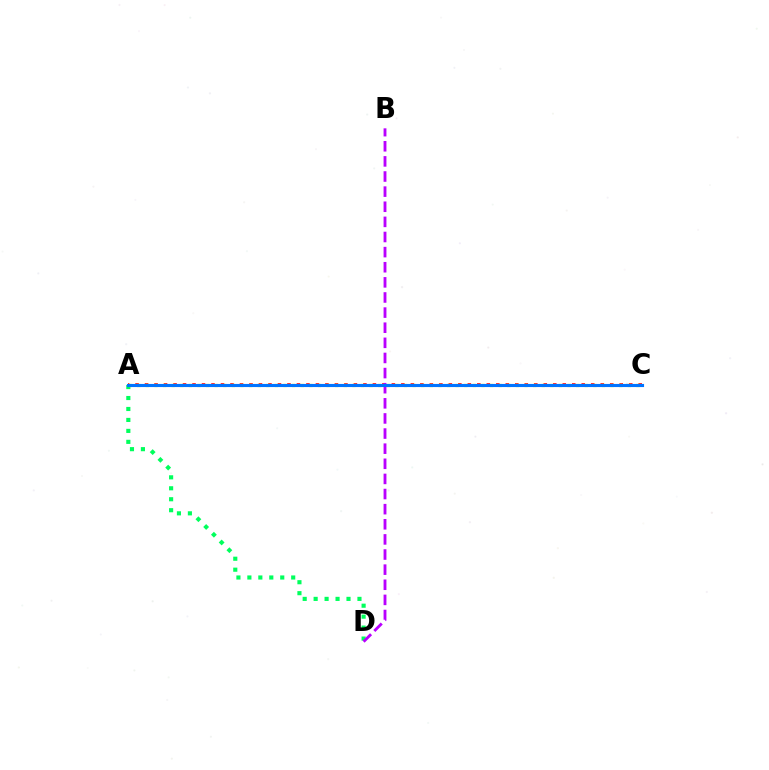{('A', 'C'): [{'color': '#ff0000', 'line_style': 'dotted', 'thickness': 2.58}, {'color': '#d1ff00', 'line_style': 'dotted', 'thickness': 2.34}, {'color': '#0074ff', 'line_style': 'solid', 'thickness': 2.24}], ('A', 'D'): [{'color': '#00ff5c', 'line_style': 'dotted', 'thickness': 2.98}], ('B', 'D'): [{'color': '#b900ff', 'line_style': 'dashed', 'thickness': 2.05}]}